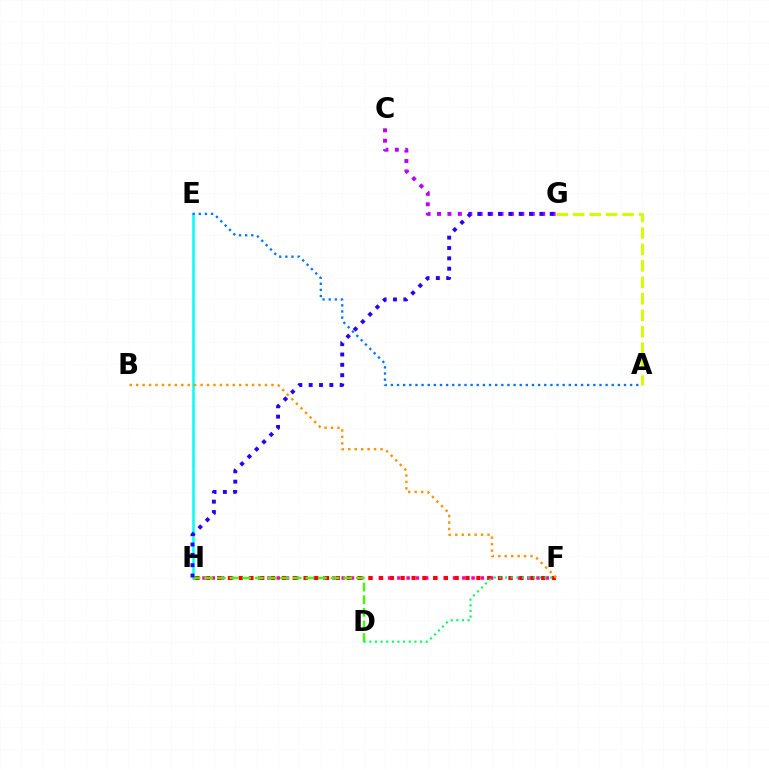{('F', 'H'): [{'color': '#ff00ac', 'line_style': 'dotted', 'thickness': 2.52}, {'color': '#ff0000', 'line_style': 'dotted', 'thickness': 2.94}], ('C', 'G'): [{'color': '#b900ff', 'line_style': 'dotted', 'thickness': 2.83}], ('E', 'H'): [{'color': '#00fff6', 'line_style': 'solid', 'thickness': 1.81}], ('D', 'H'): [{'color': '#3dff00', 'line_style': 'dashed', 'thickness': 1.72}], ('D', 'F'): [{'color': '#00ff5c', 'line_style': 'dotted', 'thickness': 1.53}], ('A', 'E'): [{'color': '#0074ff', 'line_style': 'dotted', 'thickness': 1.67}], ('B', 'F'): [{'color': '#ff9400', 'line_style': 'dotted', 'thickness': 1.75}], ('G', 'H'): [{'color': '#2500ff', 'line_style': 'dotted', 'thickness': 2.81}], ('A', 'G'): [{'color': '#d1ff00', 'line_style': 'dashed', 'thickness': 2.24}]}